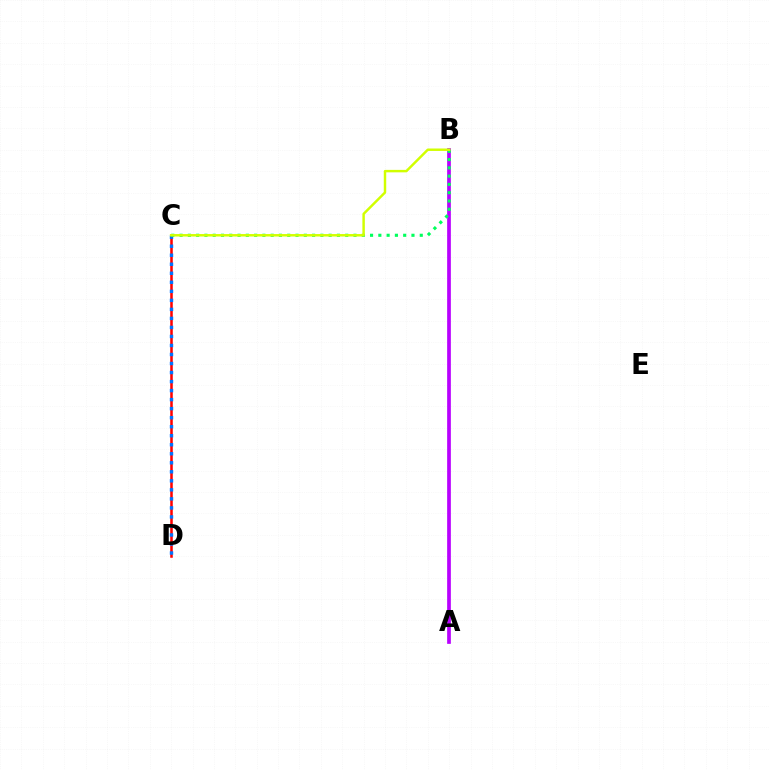{('A', 'B'): [{'color': '#b900ff', 'line_style': 'solid', 'thickness': 2.67}], ('C', 'D'): [{'color': '#ff0000', 'line_style': 'solid', 'thickness': 1.83}, {'color': '#0074ff', 'line_style': 'dotted', 'thickness': 2.45}], ('B', 'C'): [{'color': '#00ff5c', 'line_style': 'dotted', 'thickness': 2.25}, {'color': '#d1ff00', 'line_style': 'solid', 'thickness': 1.77}]}